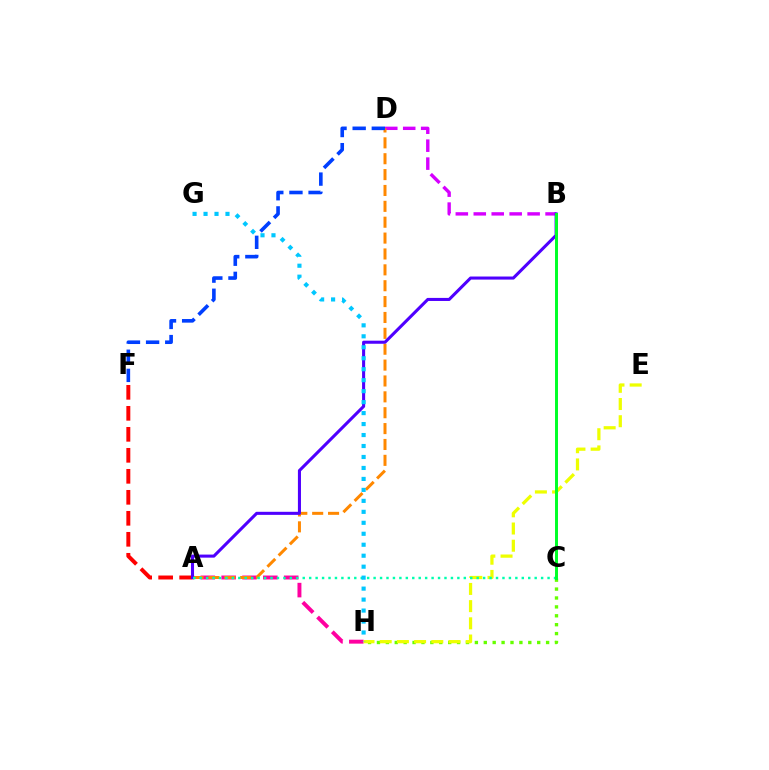{('A', 'F'): [{'color': '#ff0000', 'line_style': 'dashed', 'thickness': 2.85}], ('B', 'D'): [{'color': '#d600ff', 'line_style': 'dashed', 'thickness': 2.44}], ('A', 'H'): [{'color': '#ff00a0', 'line_style': 'dashed', 'thickness': 2.83}], ('C', 'H'): [{'color': '#66ff00', 'line_style': 'dotted', 'thickness': 2.42}], ('A', 'D'): [{'color': '#ff8800', 'line_style': 'dashed', 'thickness': 2.16}], ('E', 'H'): [{'color': '#eeff00', 'line_style': 'dashed', 'thickness': 2.34}], ('A', 'B'): [{'color': '#4f00ff', 'line_style': 'solid', 'thickness': 2.21}], ('A', 'C'): [{'color': '#00ffaf', 'line_style': 'dotted', 'thickness': 1.75}], ('B', 'C'): [{'color': '#00ff27', 'line_style': 'solid', 'thickness': 2.14}], ('D', 'F'): [{'color': '#003fff', 'line_style': 'dashed', 'thickness': 2.6}], ('G', 'H'): [{'color': '#00c7ff', 'line_style': 'dotted', 'thickness': 2.98}]}